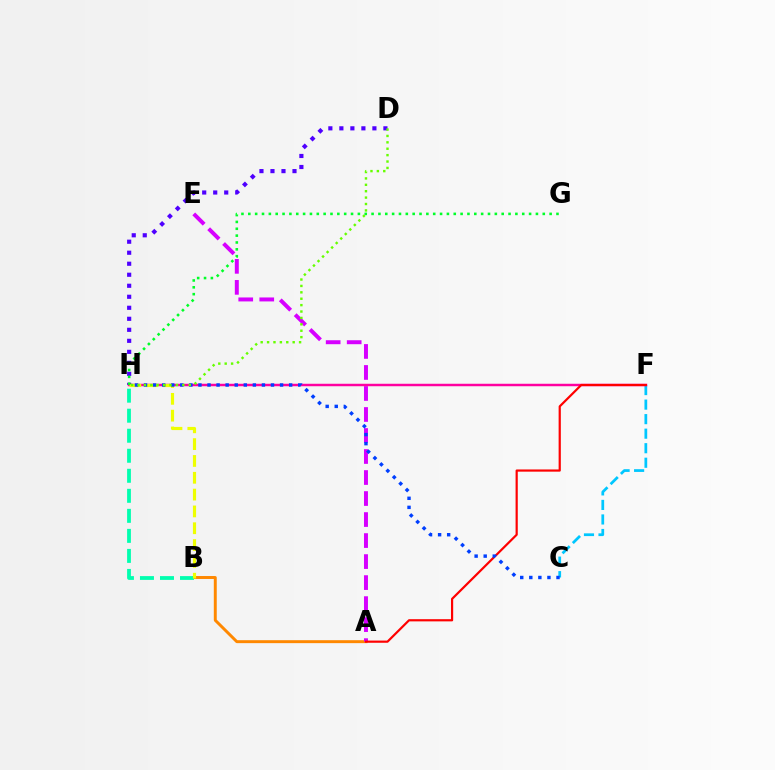{('A', 'B'): [{'color': '#ff8800', 'line_style': 'solid', 'thickness': 2.12}], ('A', 'E'): [{'color': '#d600ff', 'line_style': 'dashed', 'thickness': 2.85}], ('C', 'F'): [{'color': '#00c7ff', 'line_style': 'dashed', 'thickness': 1.97}], ('D', 'H'): [{'color': '#4f00ff', 'line_style': 'dotted', 'thickness': 2.99}, {'color': '#66ff00', 'line_style': 'dotted', 'thickness': 1.74}], ('F', 'H'): [{'color': '#ff00a0', 'line_style': 'solid', 'thickness': 1.78}], ('B', 'H'): [{'color': '#00ffaf', 'line_style': 'dashed', 'thickness': 2.72}, {'color': '#eeff00', 'line_style': 'dashed', 'thickness': 2.29}], ('A', 'F'): [{'color': '#ff0000', 'line_style': 'solid', 'thickness': 1.58}], ('G', 'H'): [{'color': '#00ff27', 'line_style': 'dotted', 'thickness': 1.86}], ('C', 'H'): [{'color': '#003fff', 'line_style': 'dotted', 'thickness': 2.46}]}